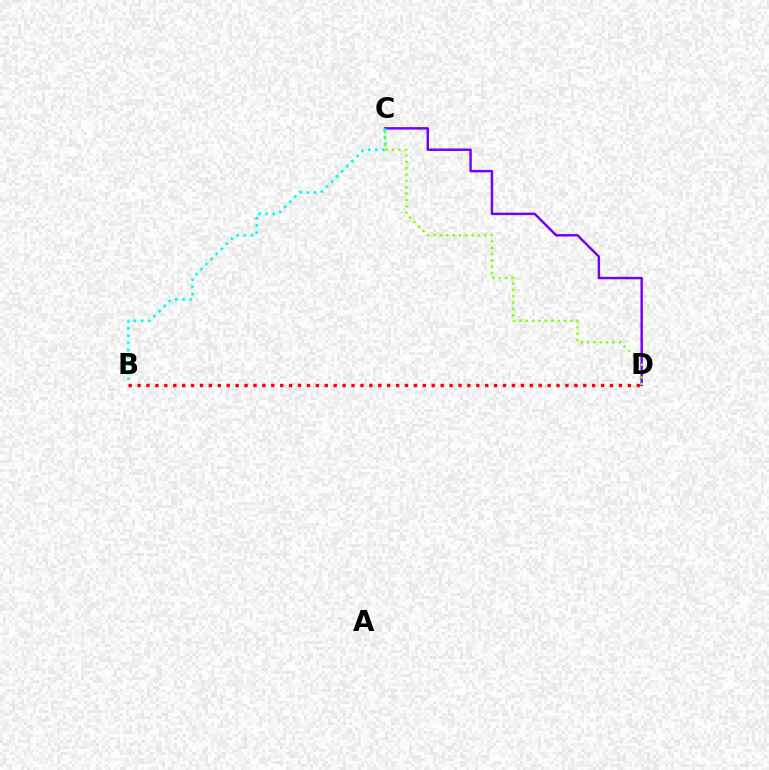{('C', 'D'): [{'color': '#7200ff', 'line_style': 'solid', 'thickness': 1.76}, {'color': '#84ff00', 'line_style': 'dotted', 'thickness': 1.73}], ('B', 'C'): [{'color': '#00fff6', 'line_style': 'dotted', 'thickness': 1.95}], ('B', 'D'): [{'color': '#ff0000', 'line_style': 'dotted', 'thickness': 2.42}]}